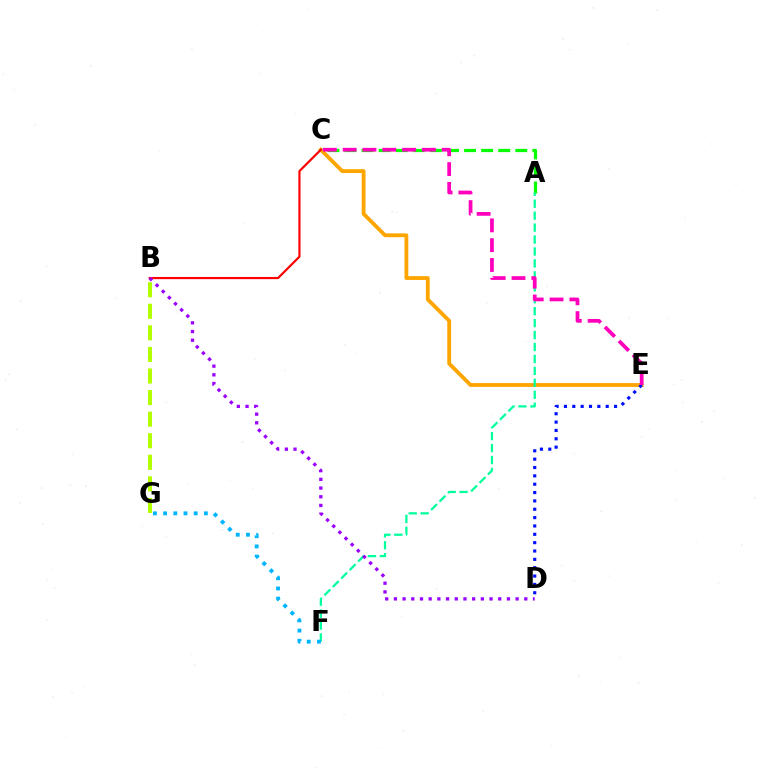{('A', 'C'): [{'color': '#08ff00', 'line_style': 'dashed', 'thickness': 2.32}], ('C', 'E'): [{'color': '#ffa500', 'line_style': 'solid', 'thickness': 2.75}, {'color': '#ff00bd', 'line_style': 'dashed', 'thickness': 2.69}], ('A', 'F'): [{'color': '#00ff9d', 'line_style': 'dashed', 'thickness': 1.62}], ('B', 'C'): [{'color': '#ff0000', 'line_style': 'solid', 'thickness': 1.57}], ('F', 'G'): [{'color': '#00b5ff', 'line_style': 'dotted', 'thickness': 2.77}], ('B', 'G'): [{'color': '#b3ff00', 'line_style': 'dashed', 'thickness': 2.93}], ('D', 'E'): [{'color': '#0010ff', 'line_style': 'dotted', 'thickness': 2.27}], ('B', 'D'): [{'color': '#9b00ff', 'line_style': 'dotted', 'thickness': 2.36}]}